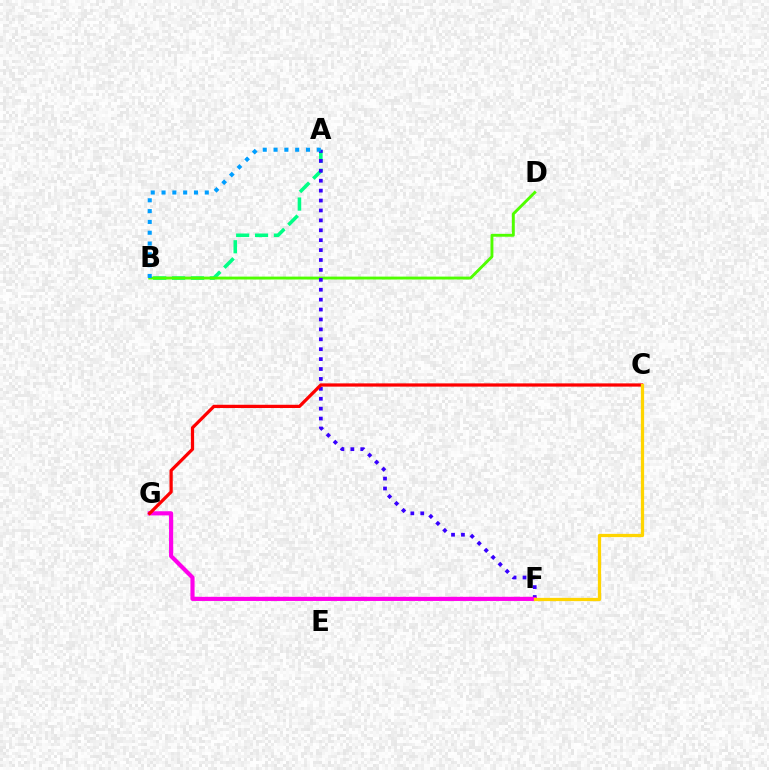{('A', 'B'): [{'color': '#00ff86', 'line_style': 'dashed', 'thickness': 2.56}, {'color': '#009eff', 'line_style': 'dotted', 'thickness': 2.94}], ('B', 'D'): [{'color': '#4fff00', 'line_style': 'solid', 'thickness': 2.08}], ('A', 'F'): [{'color': '#3700ff', 'line_style': 'dotted', 'thickness': 2.69}], ('F', 'G'): [{'color': '#ff00ed', 'line_style': 'solid', 'thickness': 2.98}], ('C', 'G'): [{'color': '#ff0000', 'line_style': 'solid', 'thickness': 2.33}], ('C', 'F'): [{'color': '#ffd500', 'line_style': 'solid', 'thickness': 2.34}]}